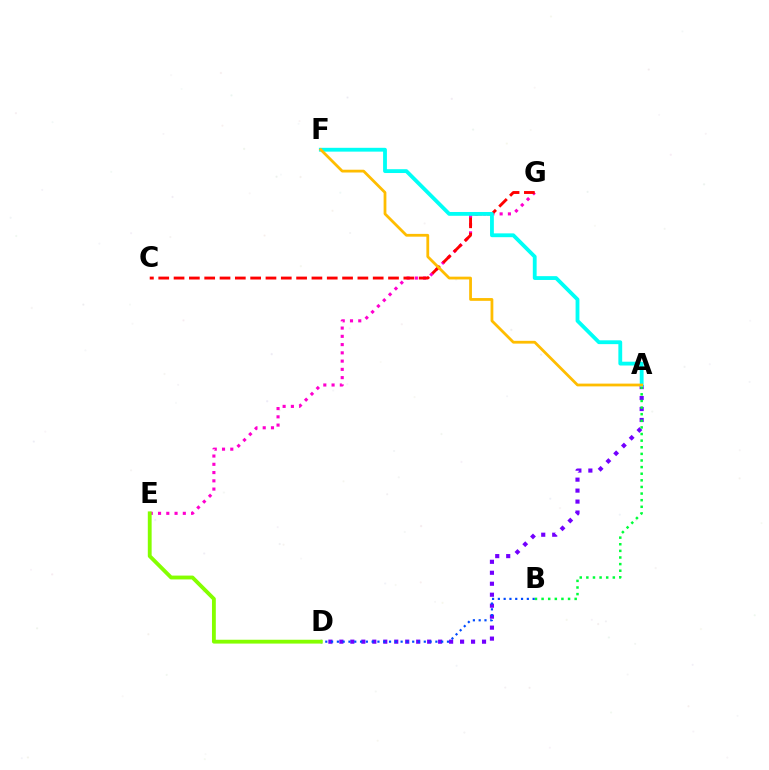{('E', 'G'): [{'color': '#ff00cf', 'line_style': 'dotted', 'thickness': 2.24}], ('A', 'D'): [{'color': '#7200ff', 'line_style': 'dotted', 'thickness': 2.98}], ('C', 'G'): [{'color': '#ff0000', 'line_style': 'dashed', 'thickness': 2.08}], ('A', 'B'): [{'color': '#00ff39', 'line_style': 'dotted', 'thickness': 1.8}], ('B', 'D'): [{'color': '#004bff', 'line_style': 'dotted', 'thickness': 1.57}], ('D', 'E'): [{'color': '#84ff00', 'line_style': 'solid', 'thickness': 2.76}], ('A', 'F'): [{'color': '#00fff6', 'line_style': 'solid', 'thickness': 2.75}, {'color': '#ffbd00', 'line_style': 'solid', 'thickness': 2.0}]}